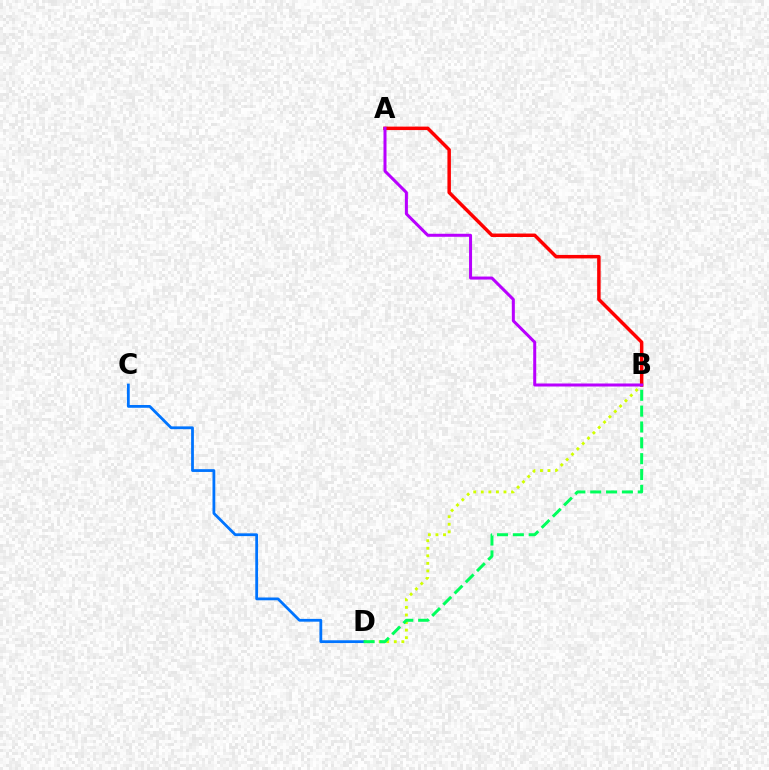{('B', 'D'): [{'color': '#d1ff00', 'line_style': 'dotted', 'thickness': 2.05}, {'color': '#00ff5c', 'line_style': 'dashed', 'thickness': 2.15}], ('C', 'D'): [{'color': '#0074ff', 'line_style': 'solid', 'thickness': 2.0}], ('A', 'B'): [{'color': '#ff0000', 'line_style': 'solid', 'thickness': 2.51}, {'color': '#b900ff', 'line_style': 'solid', 'thickness': 2.17}]}